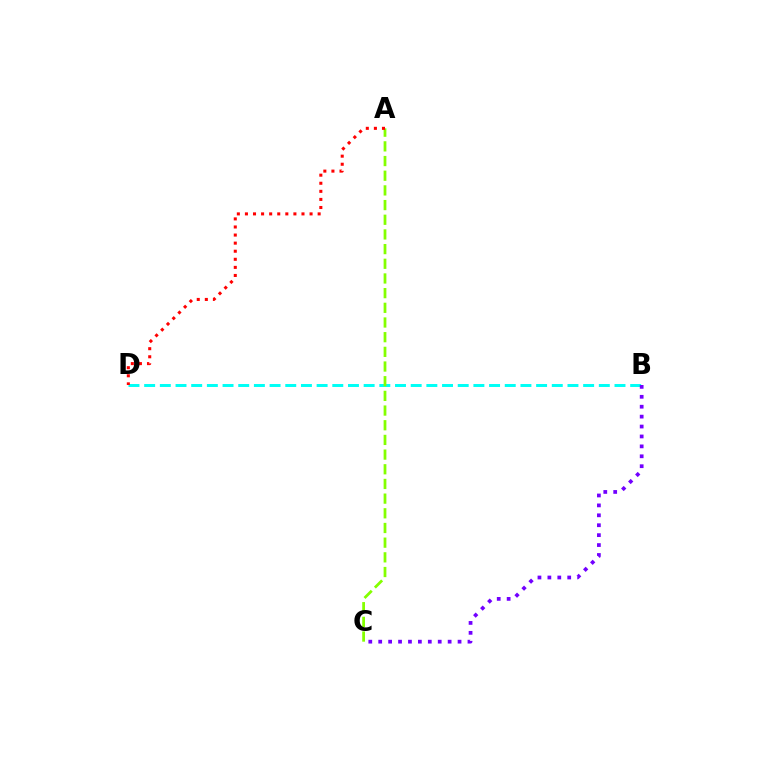{('B', 'D'): [{'color': '#00fff6', 'line_style': 'dashed', 'thickness': 2.13}], ('A', 'C'): [{'color': '#84ff00', 'line_style': 'dashed', 'thickness': 1.99}], ('B', 'C'): [{'color': '#7200ff', 'line_style': 'dotted', 'thickness': 2.69}], ('A', 'D'): [{'color': '#ff0000', 'line_style': 'dotted', 'thickness': 2.2}]}